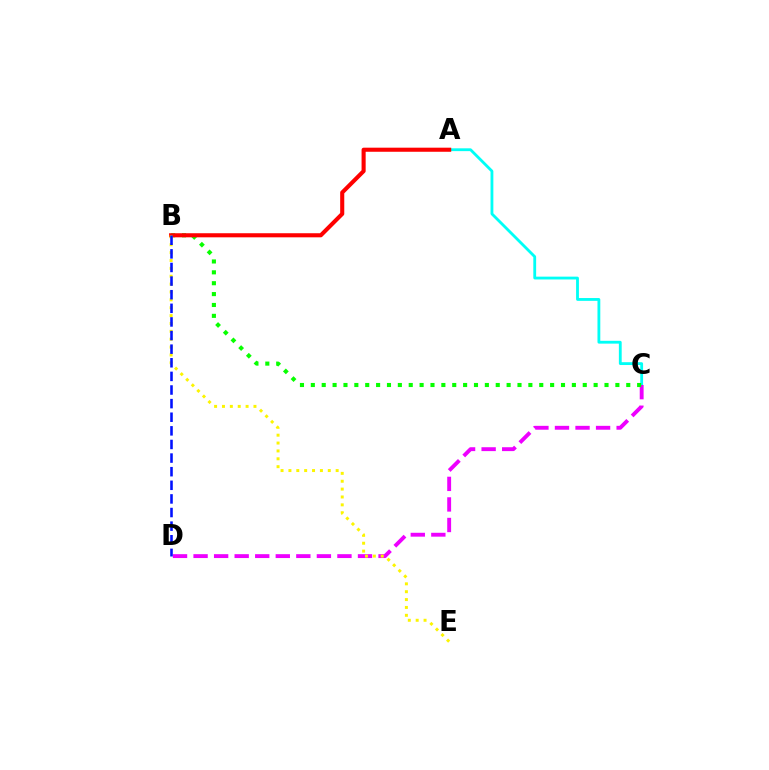{('A', 'C'): [{'color': '#00fff6', 'line_style': 'solid', 'thickness': 2.03}], ('C', 'D'): [{'color': '#ee00ff', 'line_style': 'dashed', 'thickness': 2.79}], ('B', 'C'): [{'color': '#08ff00', 'line_style': 'dotted', 'thickness': 2.96}], ('A', 'B'): [{'color': '#ff0000', 'line_style': 'solid', 'thickness': 2.94}], ('B', 'E'): [{'color': '#fcf500', 'line_style': 'dotted', 'thickness': 2.14}], ('B', 'D'): [{'color': '#0010ff', 'line_style': 'dashed', 'thickness': 1.85}]}